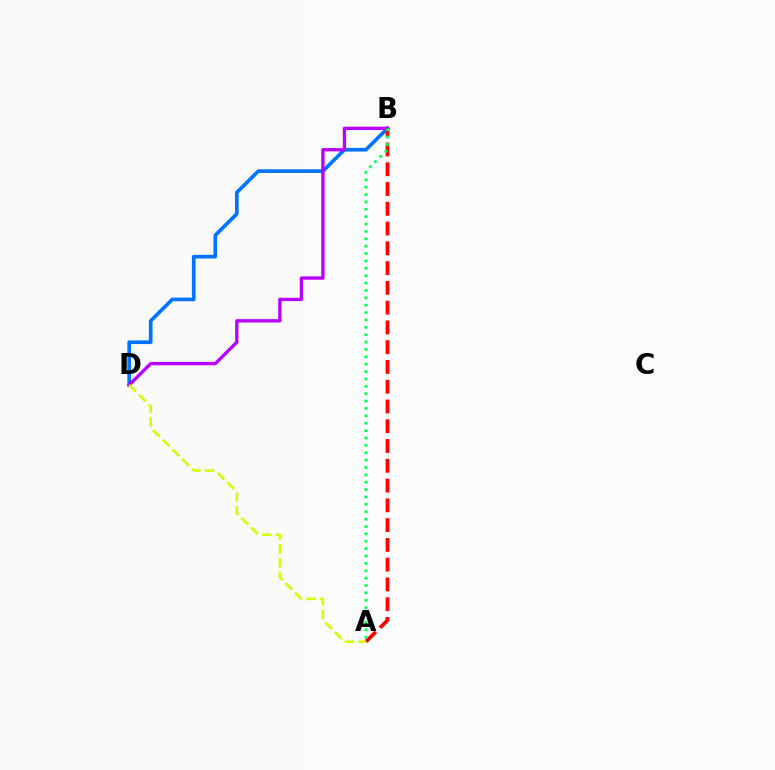{('B', 'D'): [{'color': '#0074ff', 'line_style': 'solid', 'thickness': 2.65}, {'color': '#b900ff', 'line_style': 'solid', 'thickness': 2.39}], ('A', 'B'): [{'color': '#ff0000', 'line_style': 'dashed', 'thickness': 2.69}, {'color': '#00ff5c', 'line_style': 'dotted', 'thickness': 2.0}], ('A', 'D'): [{'color': '#d1ff00', 'line_style': 'dashed', 'thickness': 1.86}]}